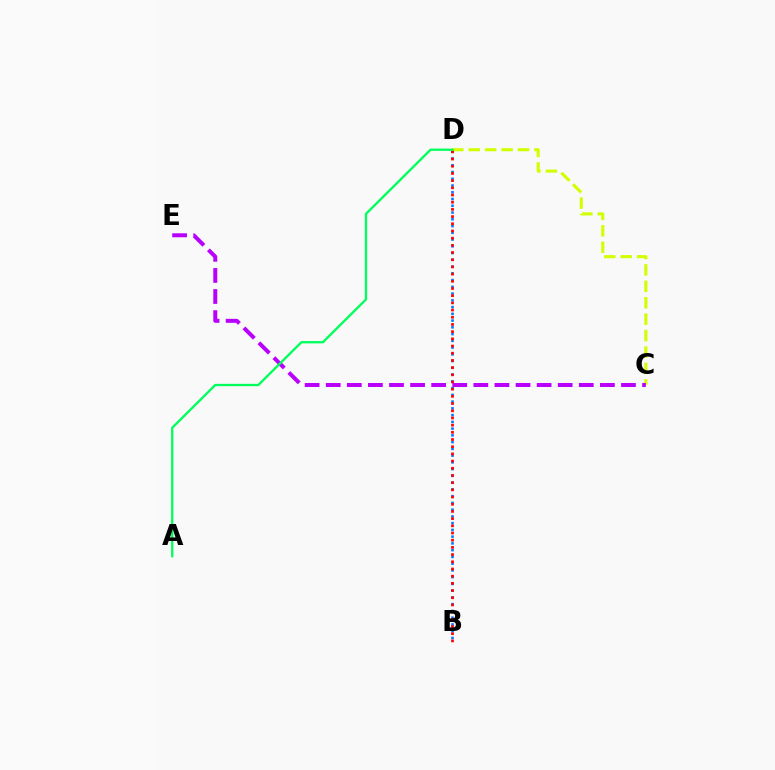{('B', 'D'): [{'color': '#0074ff', 'line_style': 'dotted', 'thickness': 1.83}, {'color': '#ff0000', 'line_style': 'dotted', 'thickness': 1.95}], ('C', 'D'): [{'color': '#d1ff00', 'line_style': 'dashed', 'thickness': 2.23}], ('C', 'E'): [{'color': '#b900ff', 'line_style': 'dashed', 'thickness': 2.86}], ('A', 'D'): [{'color': '#00ff5c', 'line_style': 'solid', 'thickness': 1.67}]}